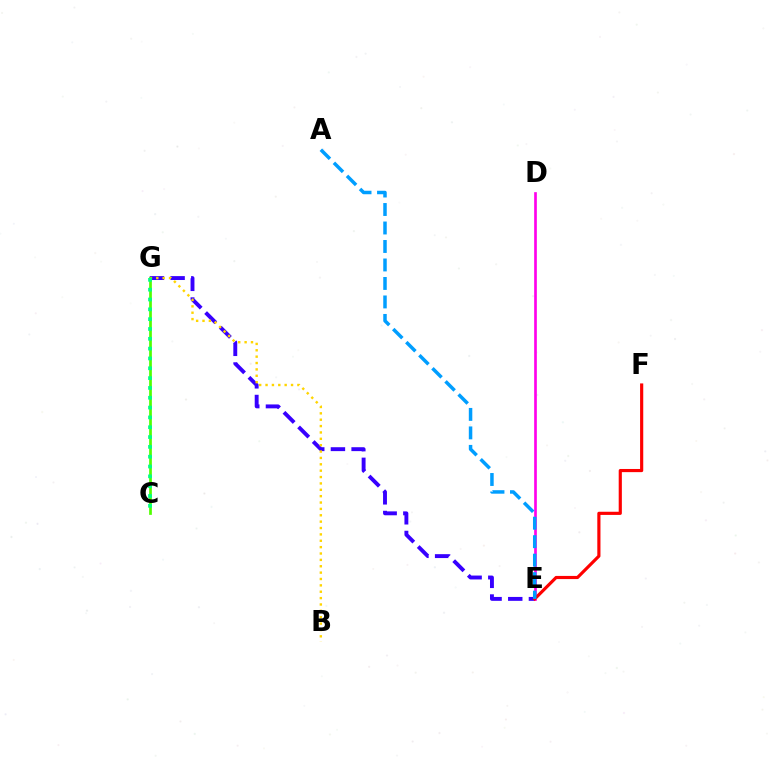{('E', 'G'): [{'color': '#3700ff', 'line_style': 'dashed', 'thickness': 2.81}], ('D', 'E'): [{'color': '#ff00ed', 'line_style': 'solid', 'thickness': 1.92}], ('B', 'G'): [{'color': '#ffd500', 'line_style': 'dotted', 'thickness': 1.73}], ('C', 'G'): [{'color': '#4fff00', 'line_style': 'solid', 'thickness': 1.95}, {'color': '#00ff86', 'line_style': 'dotted', 'thickness': 2.67}], ('E', 'F'): [{'color': '#ff0000', 'line_style': 'solid', 'thickness': 2.27}], ('A', 'E'): [{'color': '#009eff', 'line_style': 'dashed', 'thickness': 2.51}]}